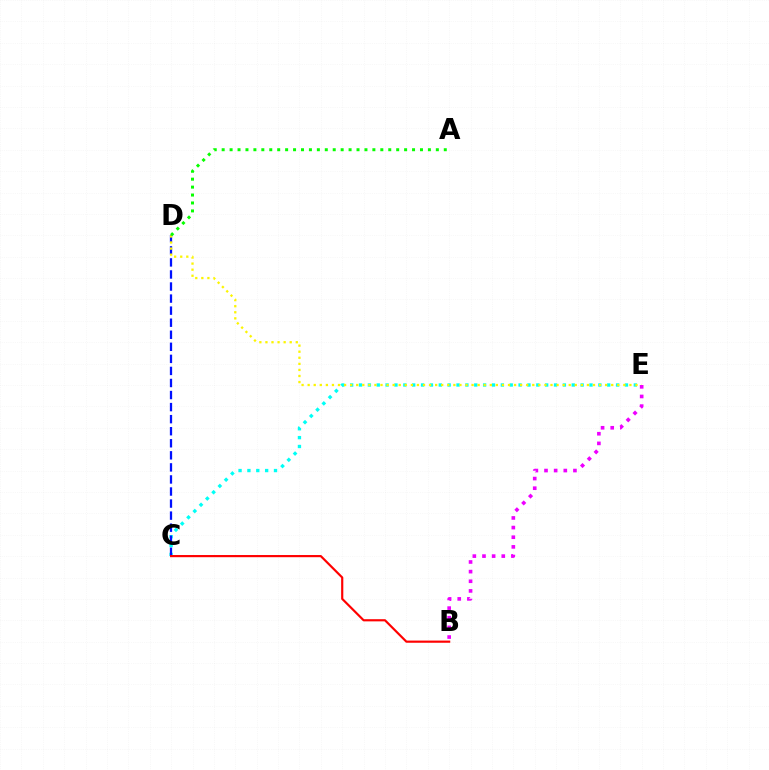{('C', 'E'): [{'color': '#00fff6', 'line_style': 'dotted', 'thickness': 2.41}], ('C', 'D'): [{'color': '#0010ff', 'line_style': 'dashed', 'thickness': 1.64}], ('D', 'E'): [{'color': '#fcf500', 'line_style': 'dotted', 'thickness': 1.65}], ('B', 'E'): [{'color': '#ee00ff', 'line_style': 'dotted', 'thickness': 2.62}], ('B', 'C'): [{'color': '#ff0000', 'line_style': 'solid', 'thickness': 1.57}], ('A', 'D'): [{'color': '#08ff00', 'line_style': 'dotted', 'thickness': 2.16}]}